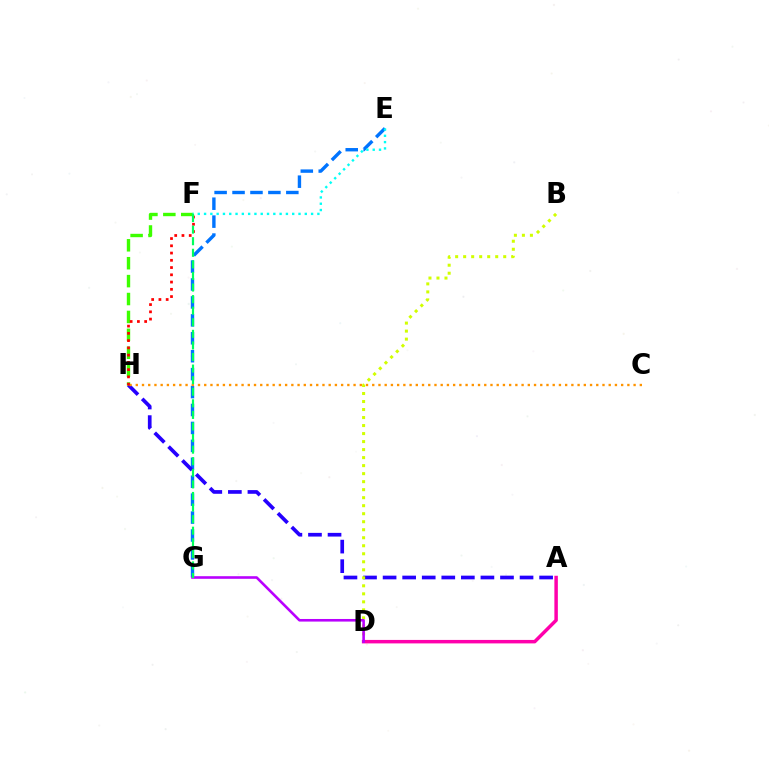{('E', 'G'): [{'color': '#0074ff', 'line_style': 'dashed', 'thickness': 2.44}], ('A', 'H'): [{'color': '#2500ff', 'line_style': 'dashed', 'thickness': 2.66}], ('F', 'H'): [{'color': '#3dff00', 'line_style': 'dashed', 'thickness': 2.43}, {'color': '#ff0000', 'line_style': 'dotted', 'thickness': 1.97}], ('E', 'F'): [{'color': '#00fff6', 'line_style': 'dotted', 'thickness': 1.71}], ('C', 'H'): [{'color': '#ff9400', 'line_style': 'dotted', 'thickness': 1.69}], ('B', 'D'): [{'color': '#d1ff00', 'line_style': 'dotted', 'thickness': 2.18}], ('A', 'D'): [{'color': '#ff00ac', 'line_style': 'solid', 'thickness': 2.5}], ('D', 'G'): [{'color': '#b900ff', 'line_style': 'solid', 'thickness': 1.87}], ('F', 'G'): [{'color': '#00ff5c', 'line_style': 'dashed', 'thickness': 1.57}]}